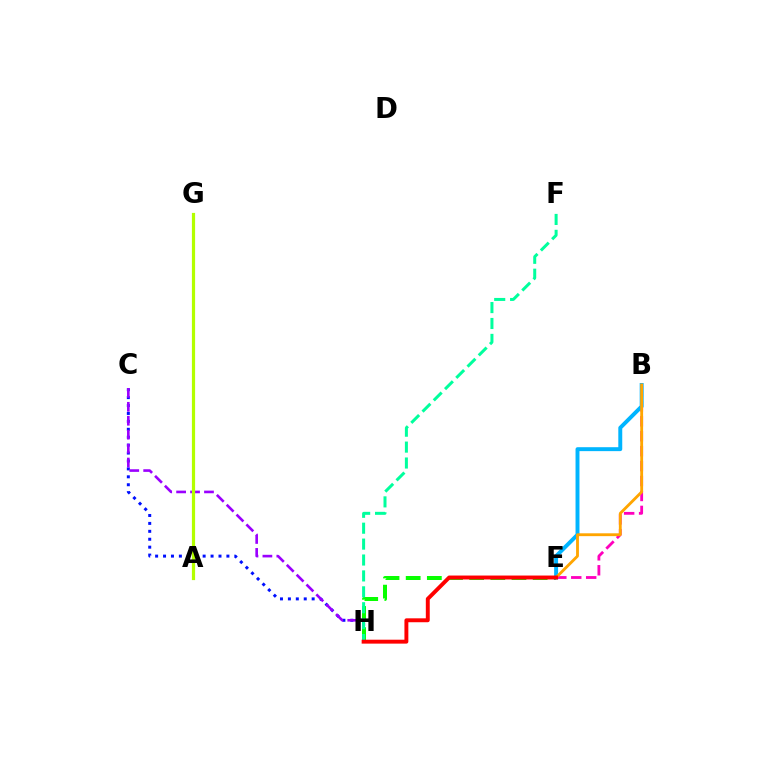{('C', 'H'): [{'color': '#0010ff', 'line_style': 'dotted', 'thickness': 2.15}, {'color': '#9b00ff', 'line_style': 'dashed', 'thickness': 1.89}], ('E', 'H'): [{'color': '#08ff00', 'line_style': 'dashed', 'thickness': 2.87}, {'color': '#ff0000', 'line_style': 'solid', 'thickness': 2.82}], ('B', 'E'): [{'color': '#ff00bd', 'line_style': 'dashed', 'thickness': 2.03}, {'color': '#00b5ff', 'line_style': 'solid', 'thickness': 2.83}, {'color': '#ffa500', 'line_style': 'solid', 'thickness': 2.05}], ('F', 'H'): [{'color': '#00ff9d', 'line_style': 'dashed', 'thickness': 2.16}], ('A', 'G'): [{'color': '#b3ff00', 'line_style': 'solid', 'thickness': 2.3}]}